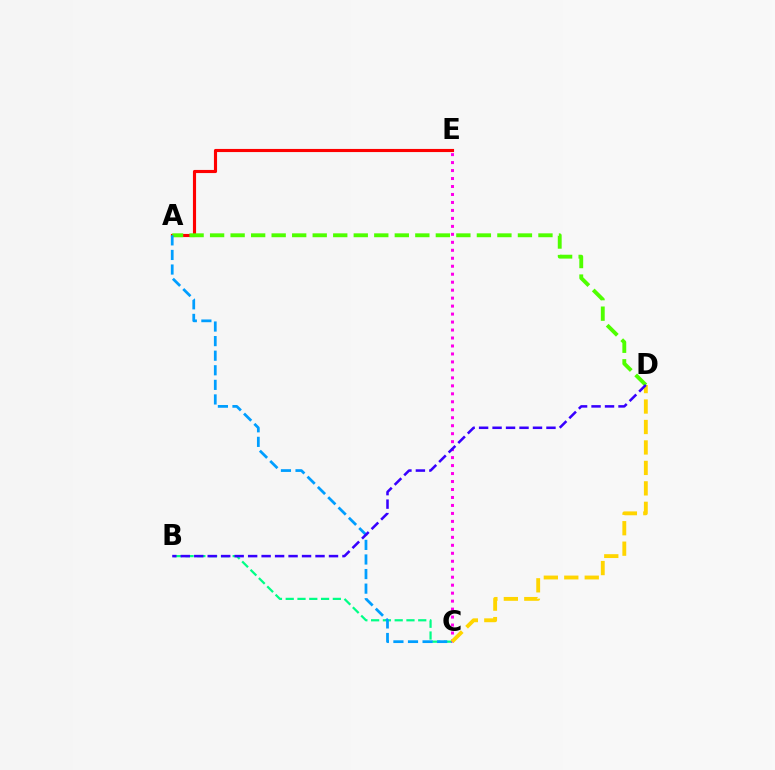{('A', 'E'): [{'color': '#ff0000', 'line_style': 'solid', 'thickness': 2.25}], ('B', 'C'): [{'color': '#00ff86', 'line_style': 'dashed', 'thickness': 1.6}], ('A', 'D'): [{'color': '#4fff00', 'line_style': 'dashed', 'thickness': 2.79}], ('C', 'E'): [{'color': '#ff00ed', 'line_style': 'dotted', 'thickness': 2.17}], ('A', 'C'): [{'color': '#009eff', 'line_style': 'dashed', 'thickness': 1.98}], ('C', 'D'): [{'color': '#ffd500', 'line_style': 'dashed', 'thickness': 2.78}], ('B', 'D'): [{'color': '#3700ff', 'line_style': 'dashed', 'thickness': 1.83}]}